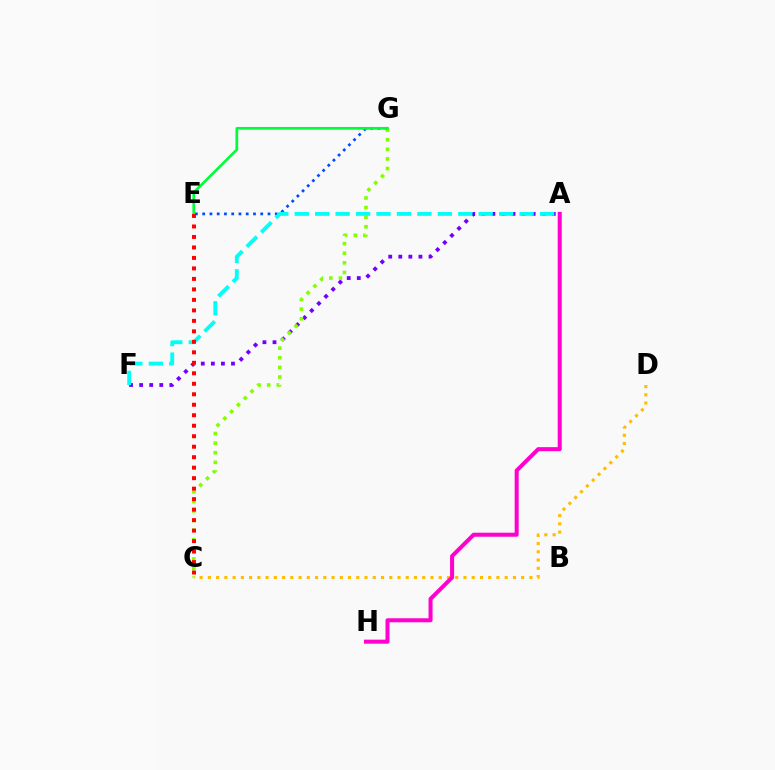{('A', 'F'): [{'color': '#7200ff', 'line_style': 'dotted', 'thickness': 2.74}, {'color': '#00fff6', 'line_style': 'dashed', 'thickness': 2.78}], ('E', 'G'): [{'color': '#004bff', 'line_style': 'dotted', 'thickness': 1.97}, {'color': '#00ff39', 'line_style': 'solid', 'thickness': 1.96}], ('C', 'D'): [{'color': '#ffbd00', 'line_style': 'dotted', 'thickness': 2.24}], ('C', 'G'): [{'color': '#84ff00', 'line_style': 'dotted', 'thickness': 2.61}], ('A', 'H'): [{'color': '#ff00cf', 'line_style': 'solid', 'thickness': 2.89}], ('C', 'E'): [{'color': '#ff0000', 'line_style': 'dotted', 'thickness': 2.85}]}